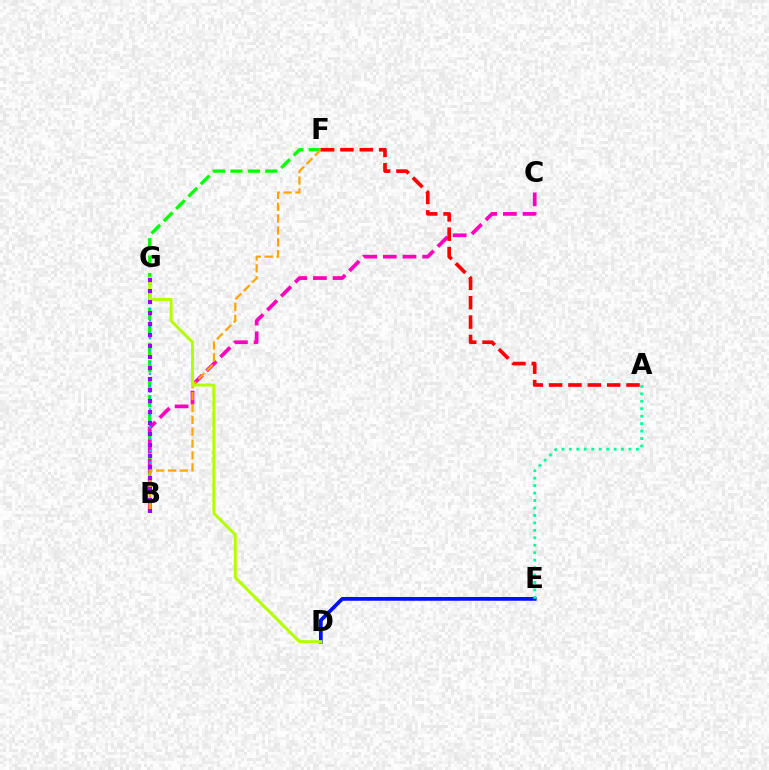{('B', 'F'): [{'color': '#08ff00', 'line_style': 'dashed', 'thickness': 2.37}, {'color': '#ffa500', 'line_style': 'dashed', 'thickness': 1.61}], ('B', 'C'): [{'color': '#ff00bd', 'line_style': 'dashed', 'thickness': 2.67}], ('B', 'G'): [{'color': '#00b5ff', 'line_style': 'dotted', 'thickness': 1.61}, {'color': '#9b00ff', 'line_style': 'dotted', 'thickness': 2.99}], ('D', 'E'): [{'color': '#0010ff', 'line_style': 'solid', 'thickness': 2.7}], ('D', 'G'): [{'color': '#b3ff00', 'line_style': 'solid', 'thickness': 2.15}], ('A', 'F'): [{'color': '#ff0000', 'line_style': 'dashed', 'thickness': 2.63}], ('A', 'E'): [{'color': '#00ff9d', 'line_style': 'dotted', 'thickness': 2.02}]}